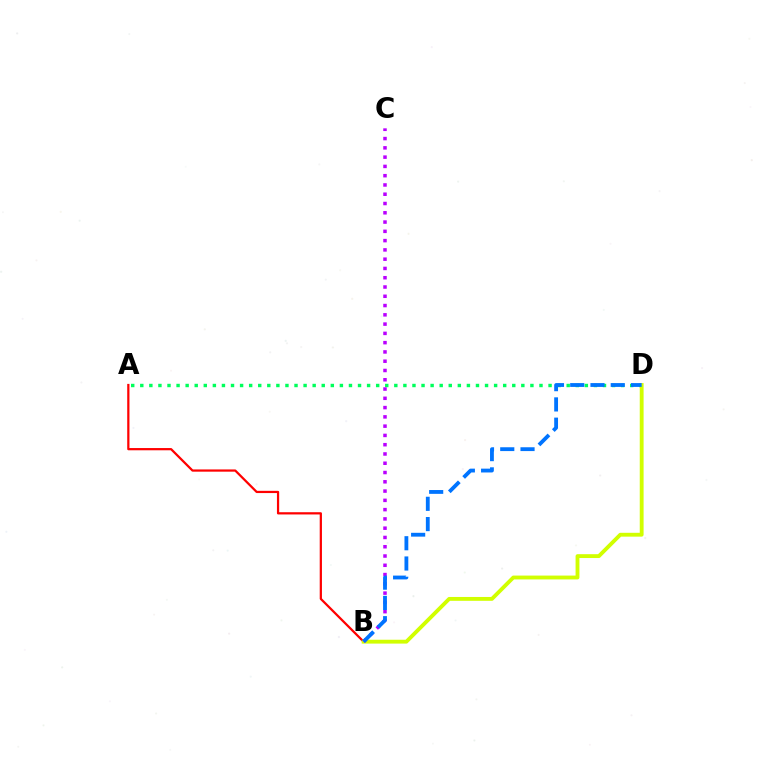{('A', 'B'): [{'color': '#ff0000', 'line_style': 'solid', 'thickness': 1.61}], ('A', 'D'): [{'color': '#00ff5c', 'line_style': 'dotted', 'thickness': 2.47}], ('B', 'D'): [{'color': '#d1ff00', 'line_style': 'solid', 'thickness': 2.77}, {'color': '#0074ff', 'line_style': 'dashed', 'thickness': 2.75}], ('B', 'C'): [{'color': '#b900ff', 'line_style': 'dotted', 'thickness': 2.52}]}